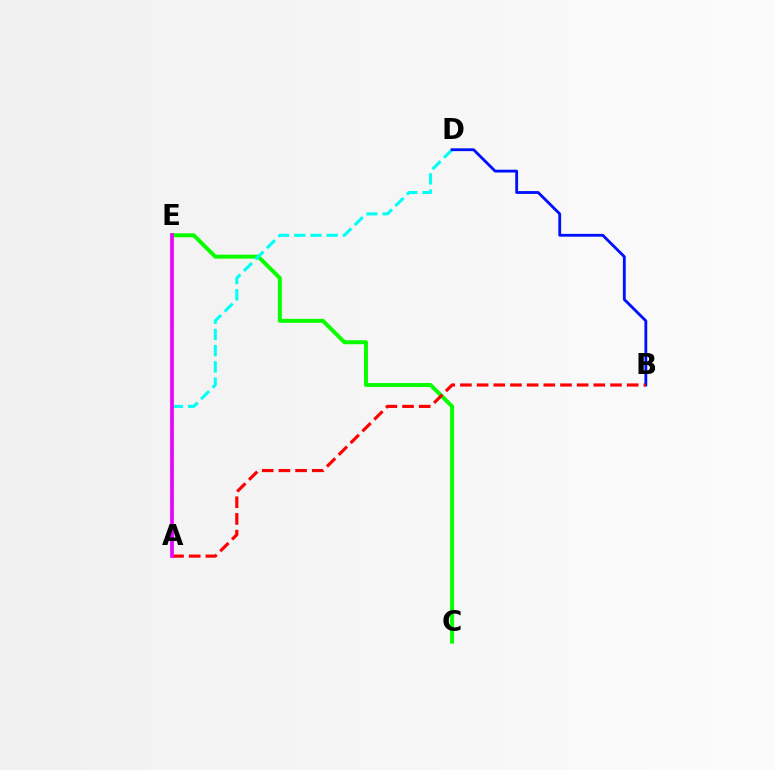{('C', 'E'): [{'color': '#08ff00', 'line_style': 'solid', 'thickness': 2.86}], ('A', 'D'): [{'color': '#00fff6', 'line_style': 'dashed', 'thickness': 2.2}], ('B', 'D'): [{'color': '#0010ff', 'line_style': 'solid', 'thickness': 2.03}], ('A', 'E'): [{'color': '#fcf500', 'line_style': 'dotted', 'thickness': 2.12}, {'color': '#ee00ff', 'line_style': 'solid', 'thickness': 2.66}], ('A', 'B'): [{'color': '#ff0000', 'line_style': 'dashed', 'thickness': 2.27}]}